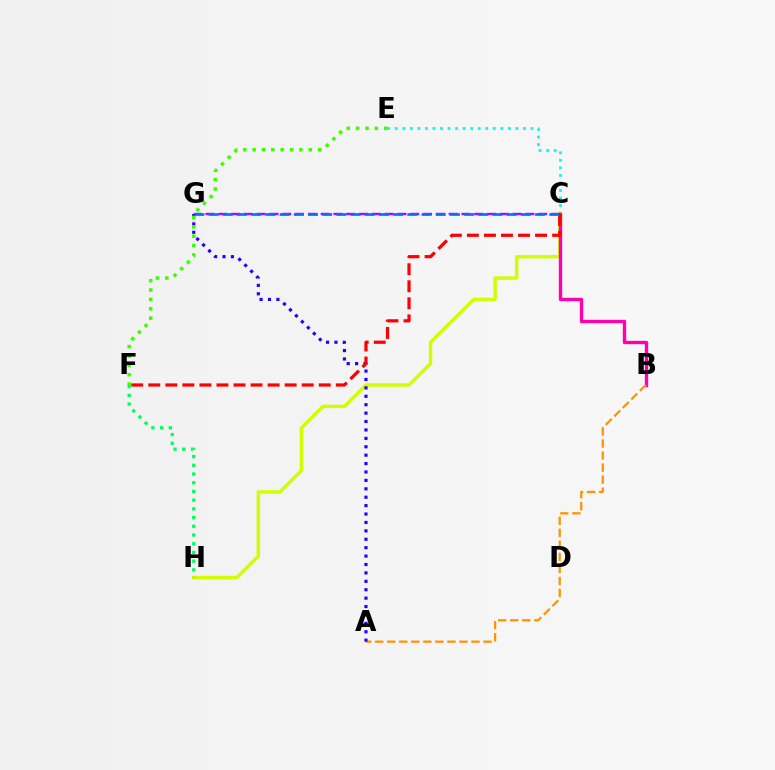{('C', 'E'): [{'color': '#00fff6', 'line_style': 'dotted', 'thickness': 2.05}], ('C', 'H'): [{'color': '#d1ff00', 'line_style': 'solid', 'thickness': 2.47}], ('B', 'C'): [{'color': '#ff00ac', 'line_style': 'solid', 'thickness': 2.42}], ('C', 'G'): [{'color': '#b900ff', 'line_style': 'dashed', 'thickness': 1.74}, {'color': '#0074ff', 'line_style': 'dashed', 'thickness': 1.93}], ('A', 'B'): [{'color': '#ff9400', 'line_style': 'dashed', 'thickness': 1.63}], ('A', 'G'): [{'color': '#2500ff', 'line_style': 'dotted', 'thickness': 2.29}], ('C', 'F'): [{'color': '#ff0000', 'line_style': 'dashed', 'thickness': 2.32}], ('F', 'H'): [{'color': '#00ff5c', 'line_style': 'dotted', 'thickness': 2.37}], ('E', 'F'): [{'color': '#3dff00', 'line_style': 'dotted', 'thickness': 2.54}]}